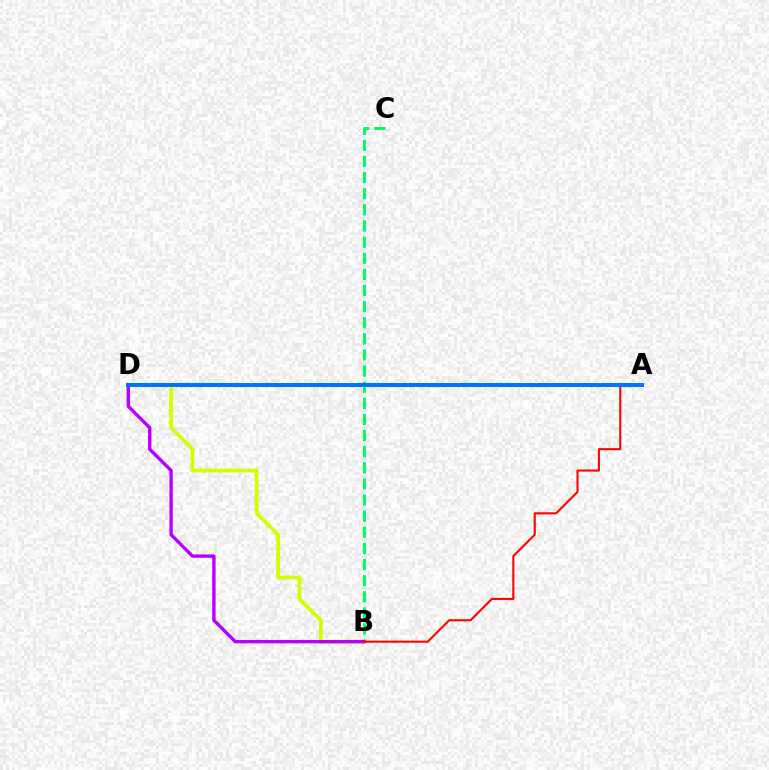{('B', 'D'): [{'color': '#d1ff00', 'line_style': 'solid', 'thickness': 2.71}, {'color': '#b900ff', 'line_style': 'solid', 'thickness': 2.43}], ('B', 'C'): [{'color': '#00ff5c', 'line_style': 'dashed', 'thickness': 2.19}], ('A', 'B'): [{'color': '#ff0000', 'line_style': 'solid', 'thickness': 1.5}], ('A', 'D'): [{'color': '#0074ff', 'line_style': 'solid', 'thickness': 2.89}]}